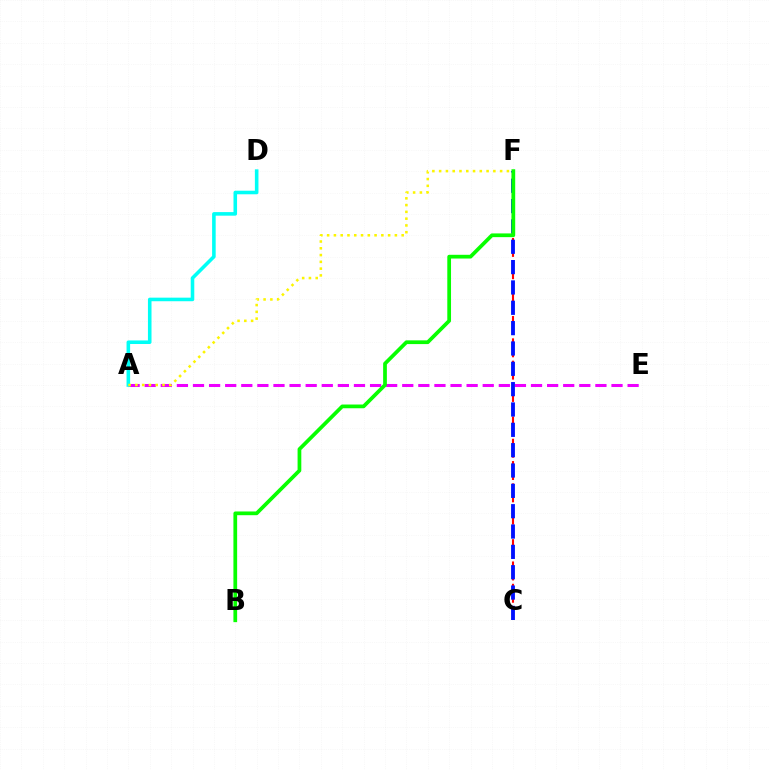{('A', 'E'): [{'color': '#ee00ff', 'line_style': 'dashed', 'thickness': 2.19}], ('A', 'D'): [{'color': '#00fff6', 'line_style': 'solid', 'thickness': 2.57}], ('C', 'F'): [{'color': '#ff0000', 'line_style': 'dashed', 'thickness': 1.52}, {'color': '#0010ff', 'line_style': 'dashed', 'thickness': 2.76}], ('A', 'F'): [{'color': '#fcf500', 'line_style': 'dotted', 'thickness': 1.84}], ('B', 'F'): [{'color': '#08ff00', 'line_style': 'solid', 'thickness': 2.69}]}